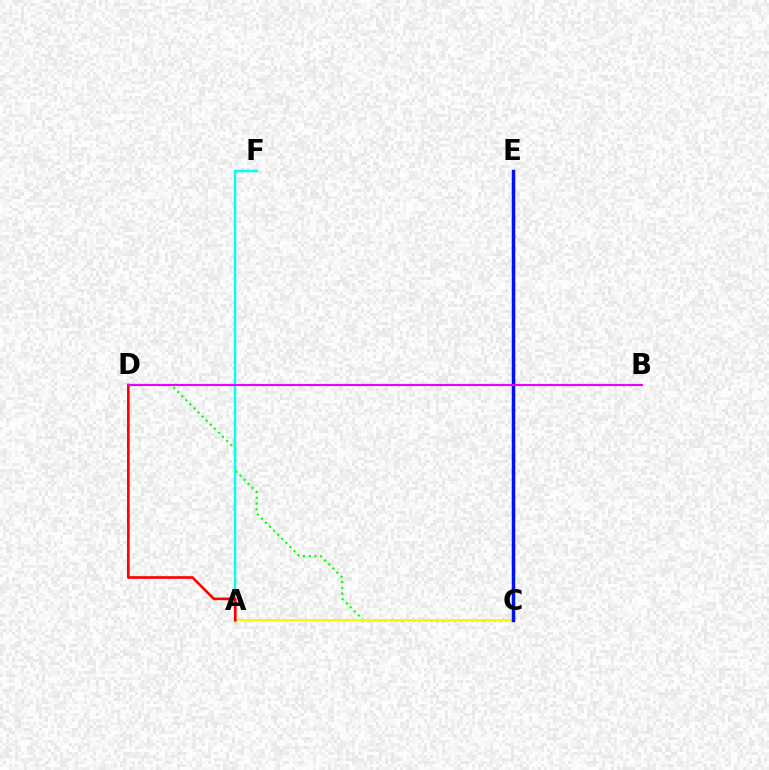{('C', 'D'): [{'color': '#08ff00', 'line_style': 'dotted', 'thickness': 1.56}], ('A', 'C'): [{'color': '#fcf500', 'line_style': 'solid', 'thickness': 1.51}], ('A', 'F'): [{'color': '#00fff6', 'line_style': 'solid', 'thickness': 1.73}], ('C', 'E'): [{'color': '#0010ff', 'line_style': 'solid', 'thickness': 2.5}], ('A', 'D'): [{'color': '#ff0000', 'line_style': 'solid', 'thickness': 1.91}], ('B', 'D'): [{'color': '#ee00ff', 'line_style': 'solid', 'thickness': 1.53}]}